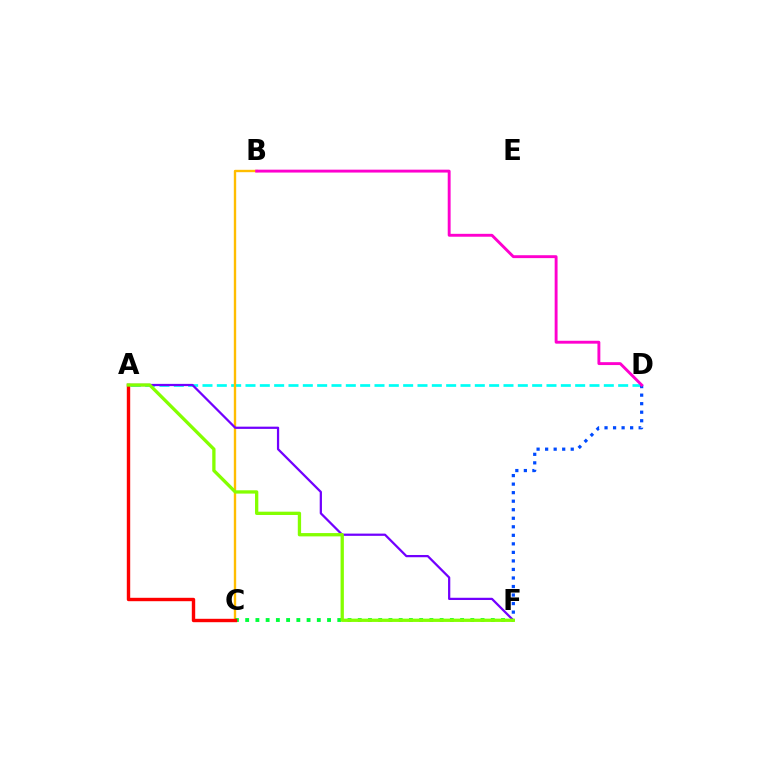{('A', 'D'): [{'color': '#00fff6', 'line_style': 'dashed', 'thickness': 1.95}], ('D', 'F'): [{'color': '#004bff', 'line_style': 'dotted', 'thickness': 2.32}], ('B', 'C'): [{'color': '#ffbd00', 'line_style': 'solid', 'thickness': 1.71}], ('C', 'F'): [{'color': '#00ff39', 'line_style': 'dotted', 'thickness': 2.78}], ('A', 'F'): [{'color': '#7200ff', 'line_style': 'solid', 'thickness': 1.61}, {'color': '#84ff00', 'line_style': 'solid', 'thickness': 2.38}], ('B', 'D'): [{'color': '#ff00cf', 'line_style': 'solid', 'thickness': 2.08}], ('A', 'C'): [{'color': '#ff0000', 'line_style': 'solid', 'thickness': 2.44}]}